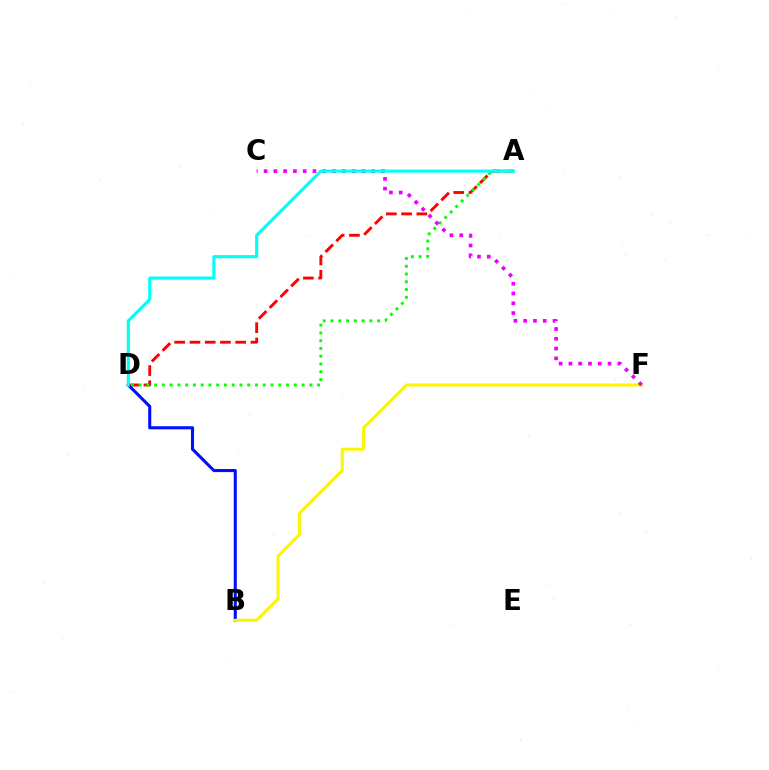{('A', 'D'): [{'color': '#ff0000', 'line_style': 'dashed', 'thickness': 2.07}, {'color': '#08ff00', 'line_style': 'dotted', 'thickness': 2.11}, {'color': '#00fff6', 'line_style': 'solid', 'thickness': 2.24}], ('B', 'D'): [{'color': '#0010ff', 'line_style': 'solid', 'thickness': 2.22}], ('B', 'F'): [{'color': '#fcf500', 'line_style': 'solid', 'thickness': 2.18}], ('C', 'F'): [{'color': '#ee00ff', 'line_style': 'dotted', 'thickness': 2.66}]}